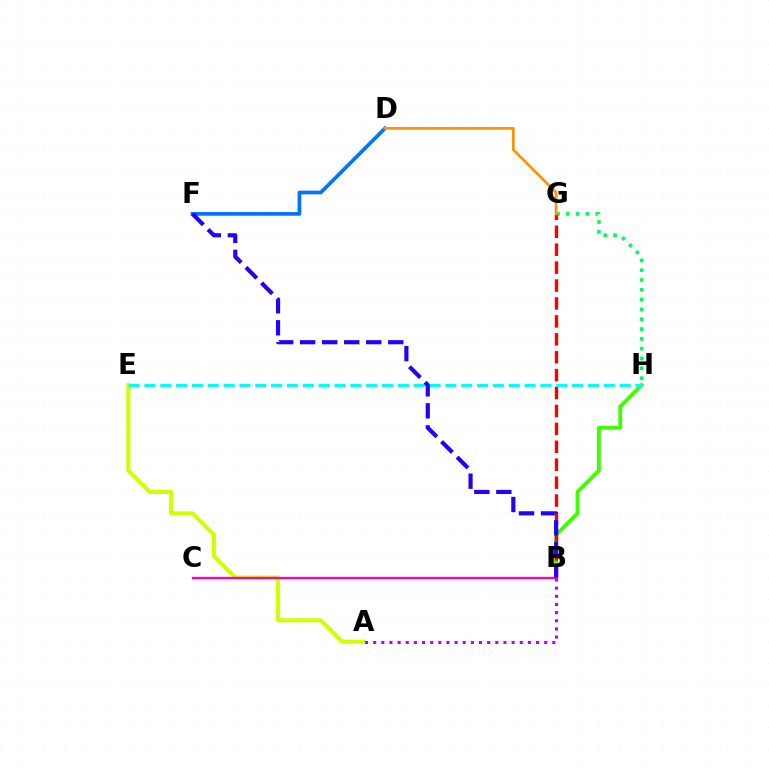{('D', 'F'): [{'color': '#0074ff', 'line_style': 'solid', 'thickness': 2.66}], ('A', 'E'): [{'color': '#d1ff00', 'line_style': 'solid', 'thickness': 2.93}], ('B', 'H'): [{'color': '#3dff00', 'line_style': 'solid', 'thickness': 2.76}], ('G', 'H'): [{'color': '#00ff5c', 'line_style': 'dotted', 'thickness': 2.66}], ('B', 'G'): [{'color': '#ff0000', 'line_style': 'dashed', 'thickness': 2.43}], ('D', 'G'): [{'color': '#ff9400', 'line_style': 'solid', 'thickness': 1.97}], ('E', 'H'): [{'color': '#00fff6', 'line_style': 'dashed', 'thickness': 2.15}], ('B', 'C'): [{'color': '#ff00ac', 'line_style': 'solid', 'thickness': 1.67}], ('B', 'F'): [{'color': '#2500ff', 'line_style': 'dashed', 'thickness': 2.99}], ('A', 'B'): [{'color': '#b900ff', 'line_style': 'dotted', 'thickness': 2.21}]}